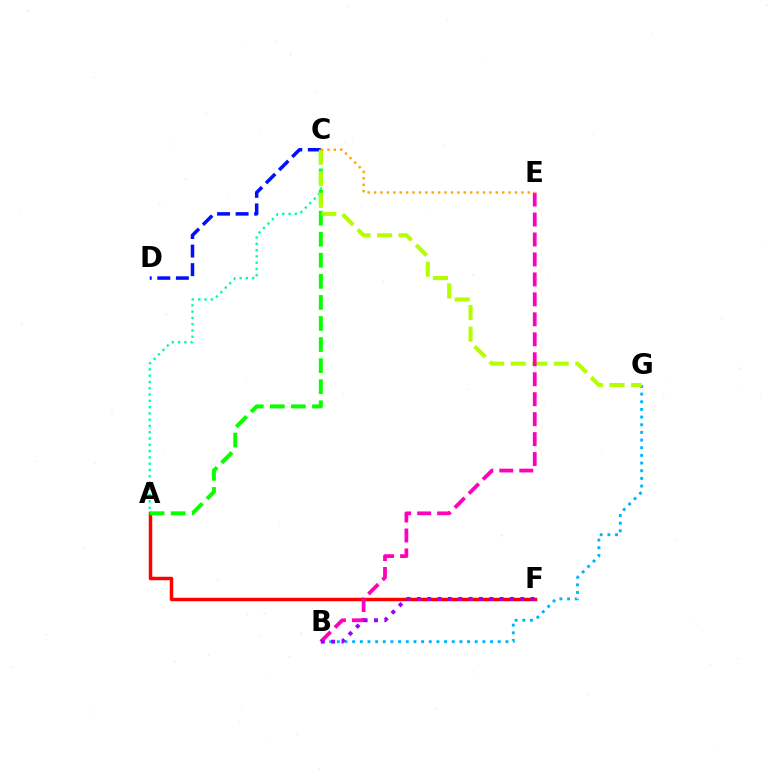{('A', 'F'): [{'color': '#ff0000', 'line_style': 'solid', 'thickness': 2.5}], ('A', 'C'): [{'color': '#08ff00', 'line_style': 'dashed', 'thickness': 2.86}, {'color': '#00ff9d', 'line_style': 'dotted', 'thickness': 1.71}], ('B', 'G'): [{'color': '#00b5ff', 'line_style': 'dotted', 'thickness': 2.08}], ('C', 'D'): [{'color': '#0010ff', 'line_style': 'dashed', 'thickness': 2.52}], ('C', 'G'): [{'color': '#b3ff00', 'line_style': 'dashed', 'thickness': 2.93}], ('B', 'E'): [{'color': '#ff00bd', 'line_style': 'dashed', 'thickness': 2.71}], ('C', 'E'): [{'color': '#ffa500', 'line_style': 'dotted', 'thickness': 1.74}], ('B', 'F'): [{'color': '#9b00ff', 'line_style': 'dotted', 'thickness': 2.81}]}